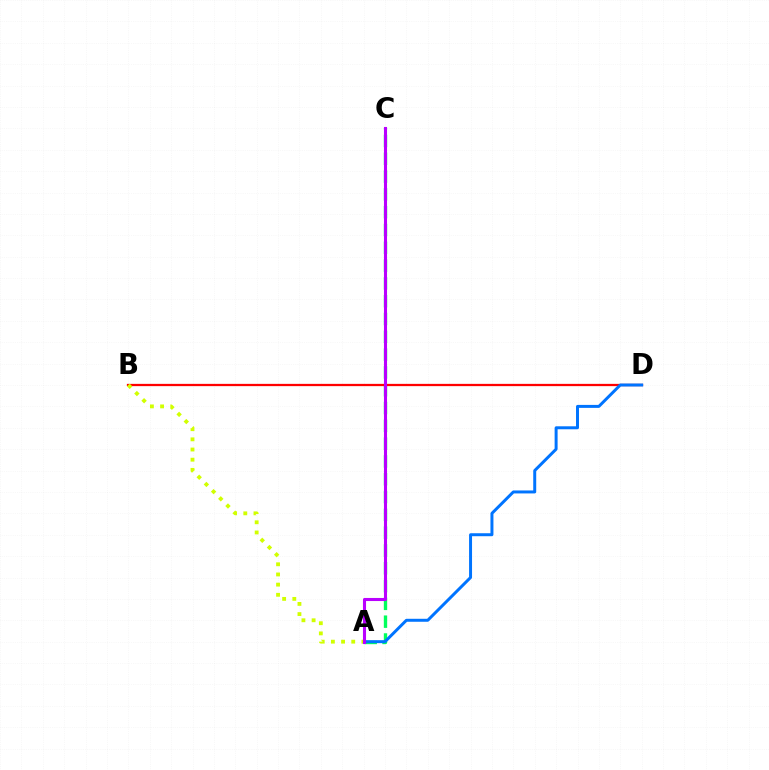{('A', 'C'): [{'color': '#00ff5c', 'line_style': 'dashed', 'thickness': 2.42}, {'color': '#b900ff', 'line_style': 'solid', 'thickness': 2.22}], ('B', 'D'): [{'color': '#ff0000', 'line_style': 'solid', 'thickness': 1.63}], ('A', 'D'): [{'color': '#0074ff', 'line_style': 'solid', 'thickness': 2.14}], ('A', 'B'): [{'color': '#d1ff00', 'line_style': 'dotted', 'thickness': 2.76}]}